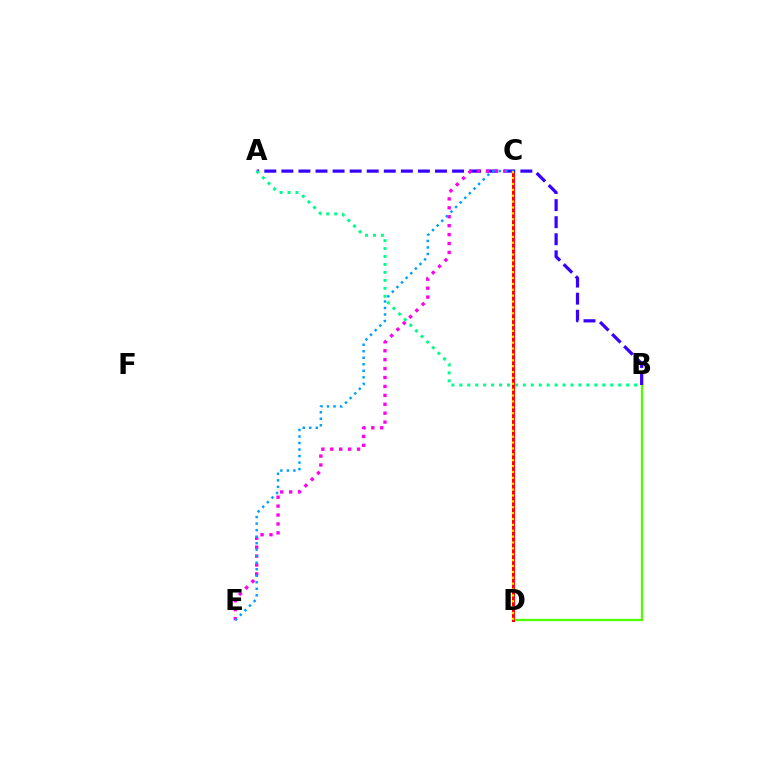{('B', 'D'): [{'color': '#4fff00', 'line_style': 'solid', 'thickness': 1.65}], ('C', 'D'): [{'color': '#ff0000', 'line_style': 'solid', 'thickness': 2.17}, {'color': '#ffd500', 'line_style': 'dotted', 'thickness': 1.6}], ('A', 'B'): [{'color': '#3700ff', 'line_style': 'dashed', 'thickness': 2.32}, {'color': '#00ff86', 'line_style': 'dotted', 'thickness': 2.16}], ('C', 'E'): [{'color': '#ff00ed', 'line_style': 'dotted', 'thickness': 2.42}, {'color': '#009eff', 'line_style': 'dotted', 'thickness': 1.77}]}